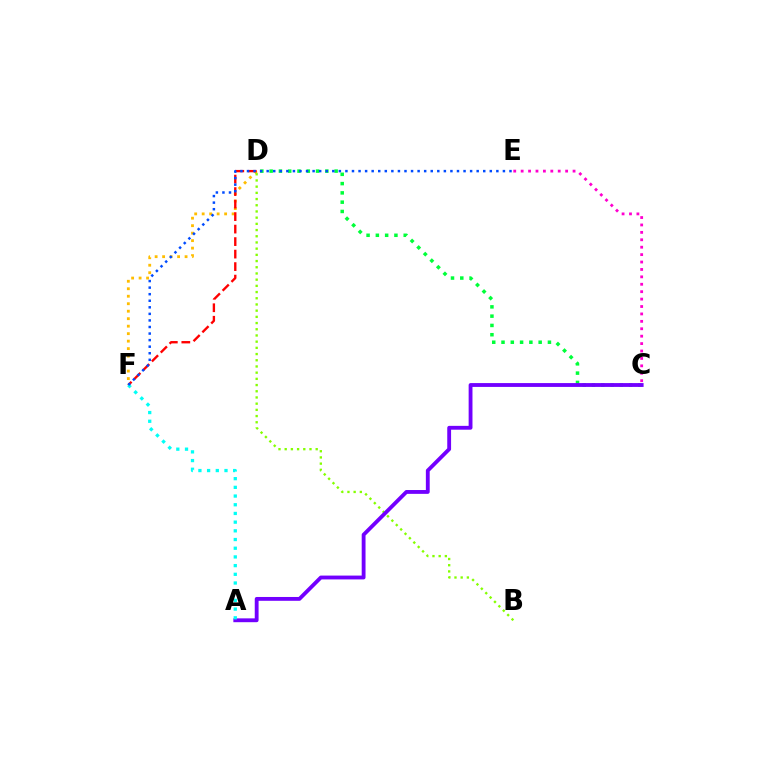{('D', 'F'): [{'color': '#ffbd00', 'line_style': 'dotted', 'thickness': 2.03}, {'color': '#ff0000', 'line_style': 'dashed', 'thickness': 1.7}], ('B', 'D'): [{'color': '#84ff00', 'line_style': 'dotted', 'thickness': 1.68}], ('C', 'E'): [{'color': '#ff00cf', 'line_style': 'dotted', 'thickness': 2.01}], ('C', 'D'): [{'color': '#00ff39', 'line_style': 'dotted', 'thickness': 2.52}], ('A', 'C'): [{'color': '#7200ff', 'line_style': 'solid', 'thickness': 2.76}], ('A', 'F'): [{'color': '#00fff6', 'line_style': 'dotted', 'thickness': 2.36}], ('E', 'F'): [{'color': '#004bff', 'line_style': 'dotted', 'thickness': 1.78}]}